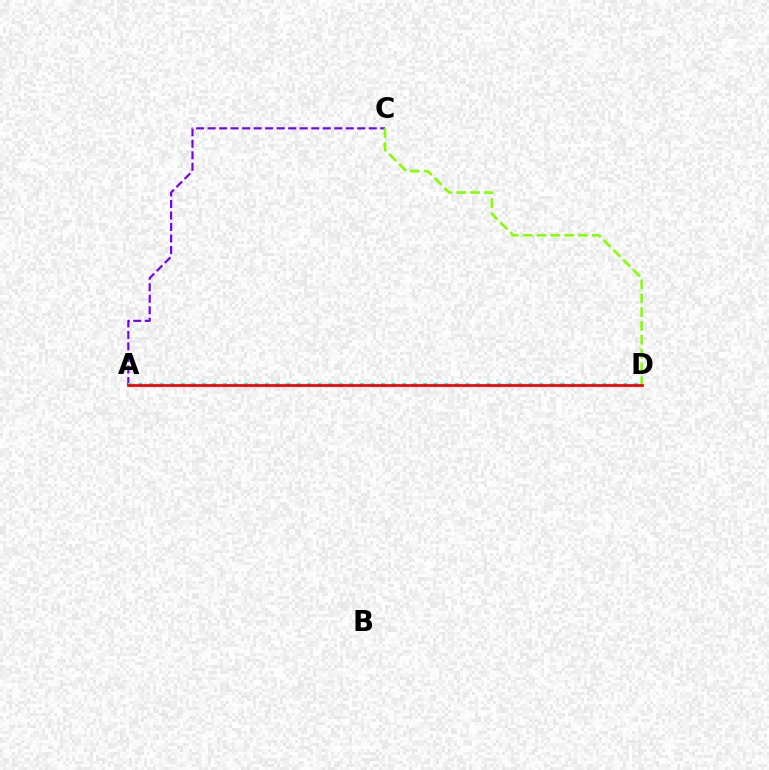{('A', 'C'): [{'color': '#7200ff', 'line_style': 'dashed', 'thickness': 1.56}], ('C', 'D'): [{'color': '#84ff00', 'line_style': 'dashed', 'thickness': 1.88}], ('A', 'D'): [{'color': '#00fff6', 'line_style': 'dotted', 'thickness': 2.86}, {'color': '#ff0000', 'line_style': 'solid', 'thickness': 1.98}]}